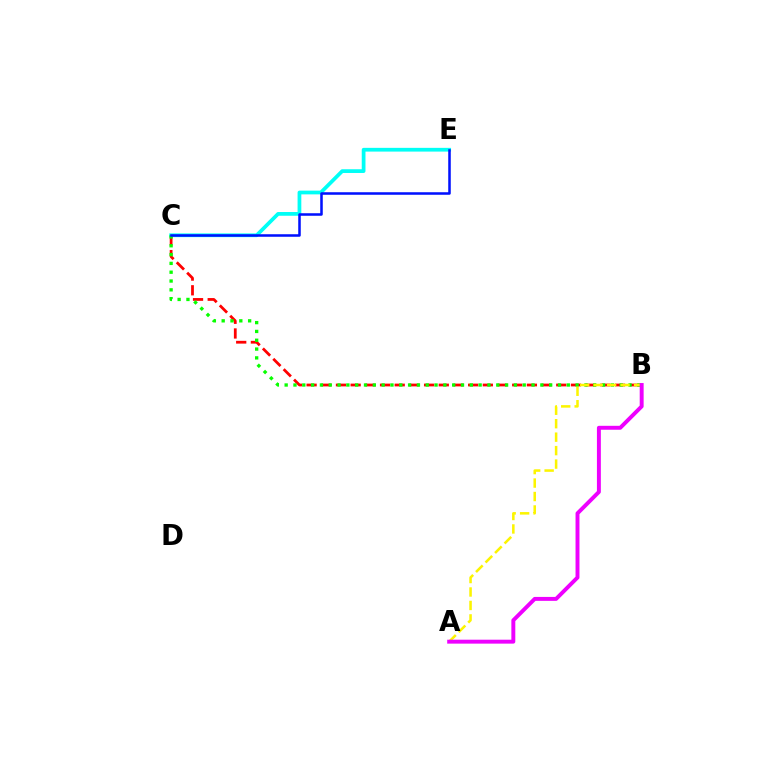{('B', 'C'): [{'color': '#ff0000', 'line_style': 'dashed', 'thickness': 2.0}, {'color': '#08ff00', 'line_style': 'dotted', 'thickness': 2.4}], ('C', 'E'): [{'color': '#00fff6', 'line_style': 'solid', 'thickness': 2.69}, {'color': '#0010ff', 'line_style': 'solid', 'thickness': 1.82}], ('A', 'B'): [{'color': '#fcf500', 'line_style': 'dashed', 'thickness': 1.83}, {'color': '#ee00ff', 'line_style': 'solid', 'thickness': 2.83}]}